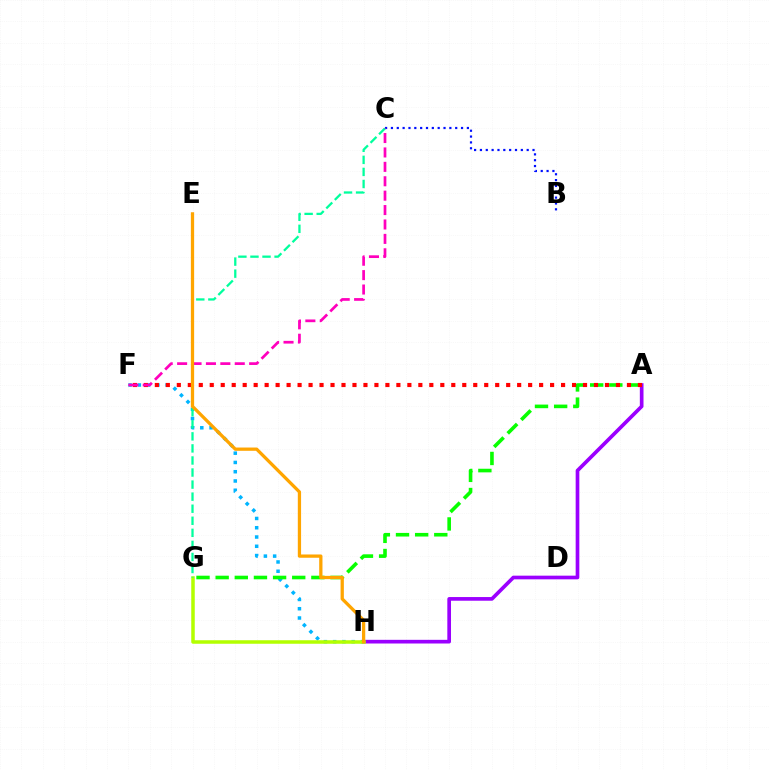{('F', 'H'): [{'color': '#00b5ff', 'line_style': 'dotted', 'thickness': 2.52}], ('A', 'G'): [{'color': '#08ff00', 'line_style': 'dashed', 'thickness': 2.6}], ('A', 'H'): [{'color': '#9b00ff', 'line_style': 'solid', 'thickness': 2.65}], ('A', 'F'): [{'color': '#ff0000', 'line_style': 'dotted', 'thickness': 2.98}], ('G', 'H'): [{'color': '#b3ff00', 'line_style': 'solid', 'thickness': 2.53}], ('B', 'C'): [{'color': '#0010ff', 'line_style': 'dotted', 'thickness': 1.59}], ('C', 'G'): [{'color': '#00ff9d', 'line_style': 'dashed', 'thickness': 1.64}], ('C', 'F'): [{'color': '#ff00bd', 'line_style': 'dashed', 'thickness': 1.96}], ('E', 'H'): [{'color': '#ffa500', 'line_style': 'solid', 'thickness': 2.35}]}